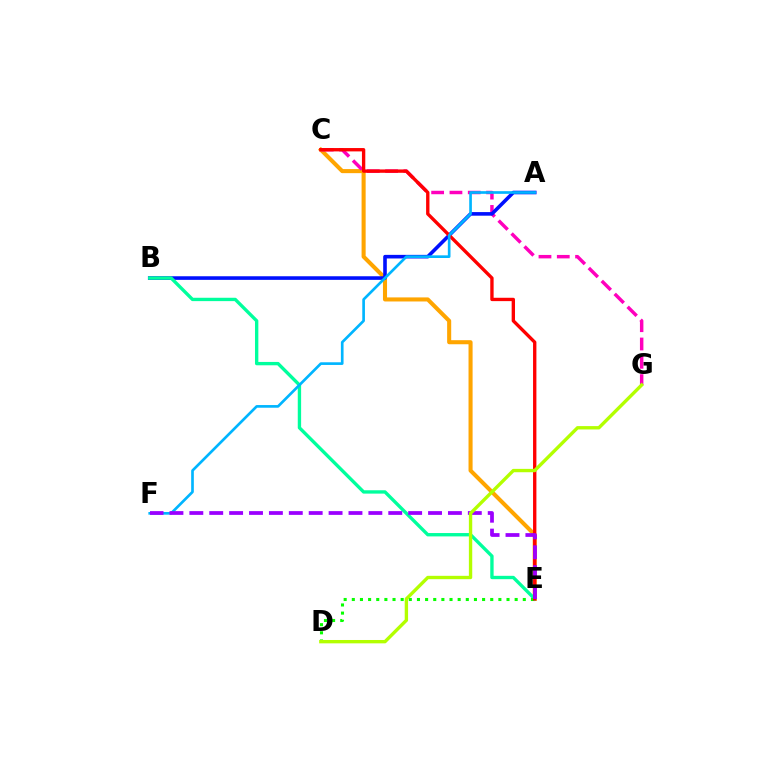{('C', 'E'): [{'color': '#ffa500', 'line_style': 'solid', 'thickness': 2.93}, {'color': '#ff0000', 'line_style': 'solid', 'thickness': 2.41}], ('C', 'G'): [{'color': '#ff00bd', 'line_style': 'dashed', 'thickness': 2.49}], ('A', 'B'): [{'color': '#0010ff', 'line_style': 'solid', 'thickness': 2.59}], ('B', 'E'): [{'color': '#00ff9d', 'line_style': 'solid', 'thickness': 2.42}], ('D', 'E'): [{'color': '#08ff00', 'line_style': 'dotted', 'thickness': 2.21}], ('A', 'F'): [{'color': '#00b5ff', 'line_style': 'solid', 'thickness': 1.92}], ('E', 'F'): [{'color': '#9b00ff', 'line_style': 'dashed', 'thickness': 2.7}], ('D', 'G'): [{'color': '#b3ff00', 'line_style': 'solid', 'thickness': 2.42}]}